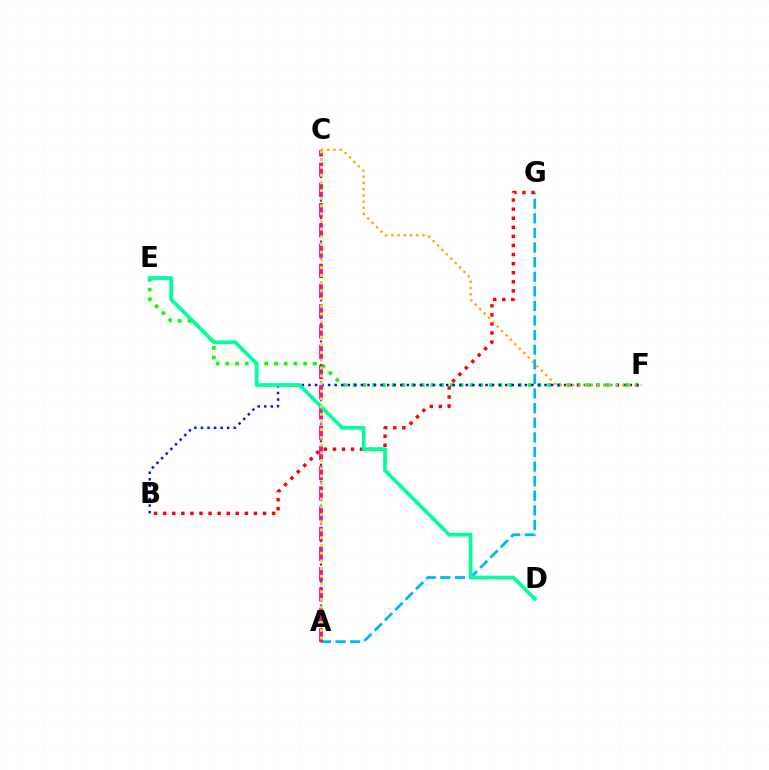{('A', 'G'): [{'color': '#00b5ff', 'line_style': 'dashed', 'thickness': 1.98}], ('E', 'F'): [{'color': '#08ff00', 'line_style': 'dotted', 'thickness': 2.64}], ('A', 'C'): [{'color': '#9b00ff', 'line_style': 'dotted', 'thickness': 1.6}, {'color': '#ff00bd', 'line_style': 'dashed', 'thickness': 2.75}, {'color': '#b3ff00', 'line_style': 'dotted', 'thickness': 2.1}], ('B', 'G'): [{'color': '#ff0000', 'line_style': 'dotted', 'thickness': 2.47}], ('B', 'F'): [{'color': '#0010ff', 'line_style': 'dotted', 'thickness': 1.78}], ('D', 'E'): [{'color': '#00ff9d', 'line_style': 'solid', 'thickness': 2.68}], ('C', 'F'): [{'color': '#ffa500', 'line_style': 'dotted', 'thickness': 1.69}]}